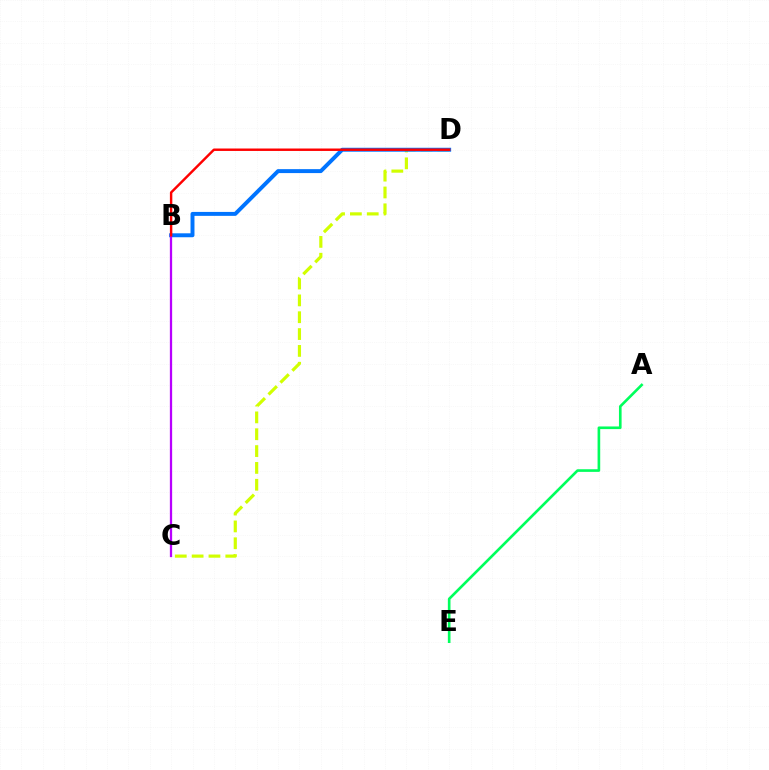{('C', 'D'): [{'color': '#d1ff00', 'line_style': 'dashed', 'thickness': 2.29}], ('B', 'D'): [{'color': '#0074ff', 'line_style': 'solid', 'thickness': 2.84}, {'color': '#ff0000', 'line_style': 'solid', 'thickness': 1.75}], ('B', 'C'): [{'color': '#b900ff', 'line_style': 'solid', 'thickness': 1.64}], ('A', 'E'): [{'color': '#00ff5c', 'line_style': 'solid', 'thickness': 1.9}]}